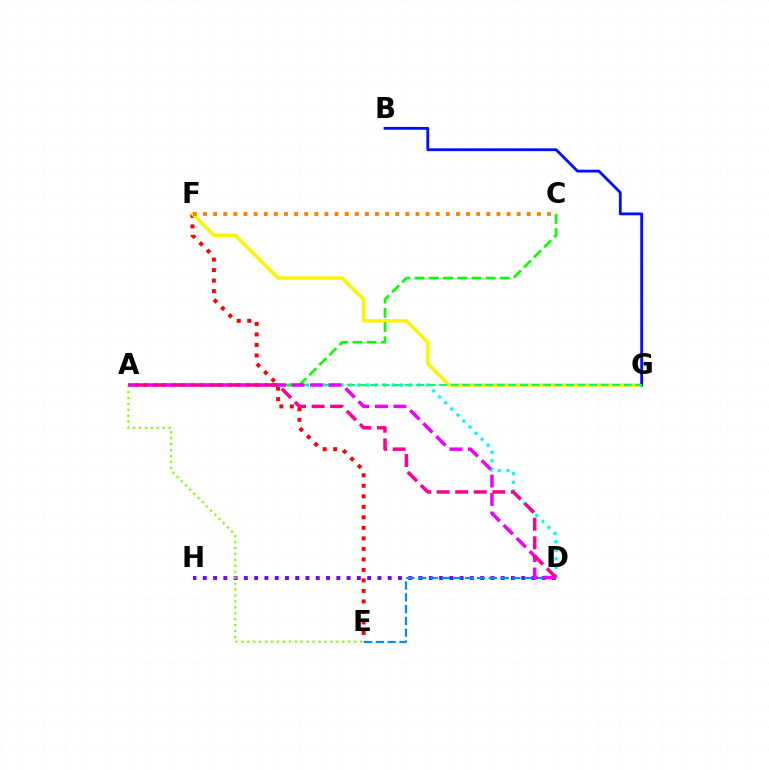{('D', 'H'): [{'color': '#7200ff', 'line_style': 'dotted', 'thickness': 2.79}], ('A', 'D'): [{'color': '#00fff6', 'line_style': 'dotted', 'thickness': 2.33}, {'color': '#ee00ff', 'line_style': 'dashed', 'thickness': 2.51}, {'color': '#ff0094', 'line_style': 'dashed', 'thickness': 2.52}], ('A', 'E'): [{'color': '#84ff00', 'line_style': 'dotted', 'thickness': 1.61}], ('E', 'F'): [{'color': '#ff0000', 'line_style': 'dotted', 'thickness': 2.86}], ('F', 'G'): [{'color': '#fcf500', 'line_style': 'solid', 'thickness': 2.47}], ('B', 'G'): [{'color': '#0010ff', 'line_style': 'solid', 'thickness': 2.03}], ('D', 'E'): [{'color': '#008cff', 'line_style': 'dashed', 'thickness': 1.6}], ('A', 'G'): [{'color': '#00ff74', 'line_style': 'dashed', 'thickness': 1.57}], ('A', 'C'): [{'color': '#08ff00', 'line_style': 'dashed', 'thickness': 1.93}], ('C', 'F'): [{'color': '#ff7c00', 'line_style': 'dotted', 'thickness': 2.75}]}